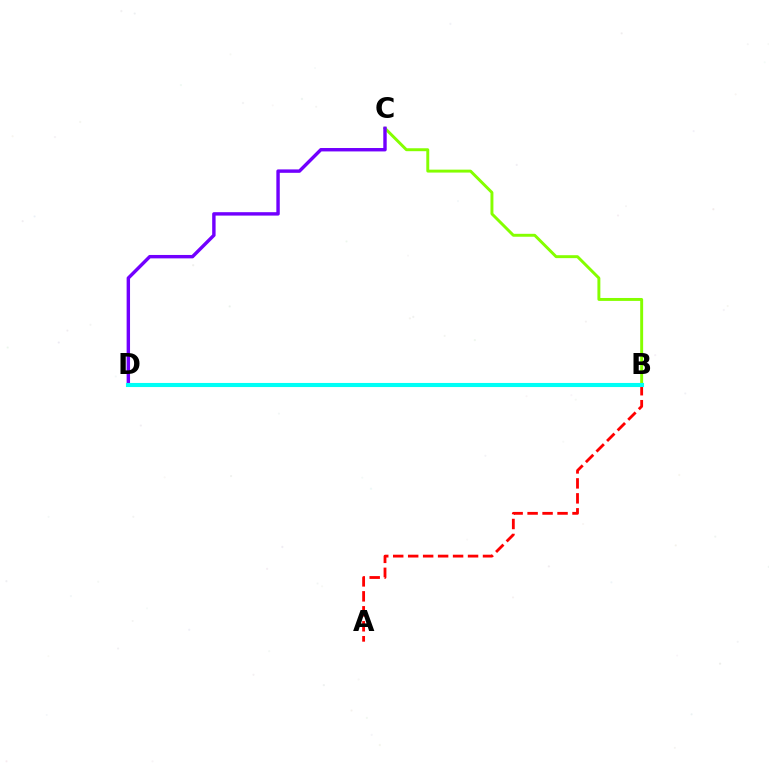{('B', 'C'): [{'color': '#84ff00', 'line_style': 'solid', 'thickness': 2.11}], ('C', 'D'): [{'color': '#7200ff', 'line_style': 'solid', 'thickness': 2.46}], ('A', 'B'): [{'color': '#ff0000', 'line_style': 'dashed', 'thickness': 2.03}], ('B', 'D'): [{'color': '#00fff6', 'line_style': 'solid', 'thickness': 2.95}]}